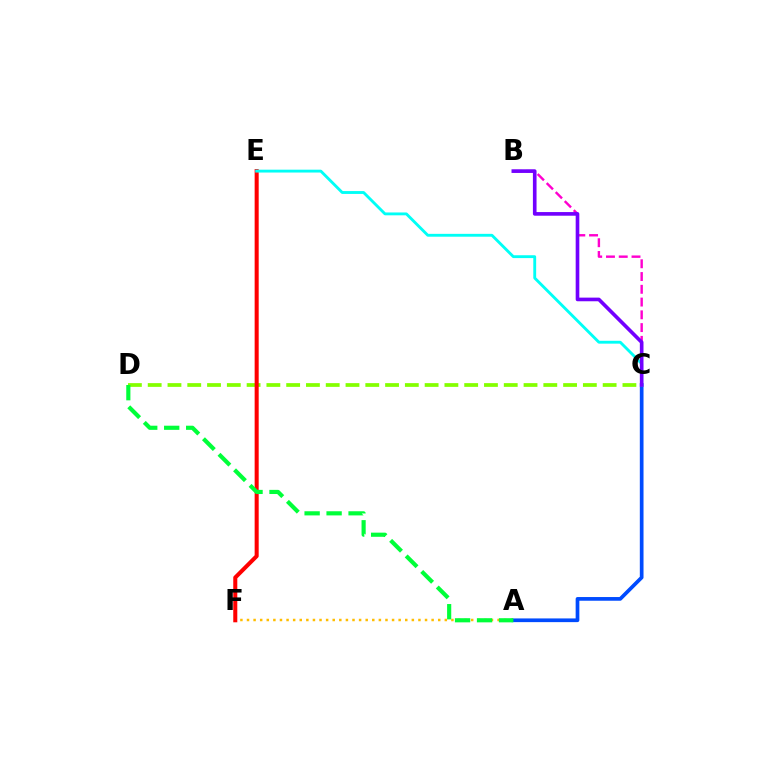{('A', 'C'): [{'color': '#004bff', 'line_style': 'solid', 'thickness': 2.67}], ('A', 'F'): [{'color': '#ffbd00', 'line_style': 'dotted', 'thickness': 1.79}], ('B', 'C'): [{'color': '#ff00cf', 'line_style': 'dashed', 'thickness': 1.73}, {'color': '#7200ff', 'line_style': 'solid', 'thickness': 2.62}], ('C', 'D'): [{'color': '#84ff00', 'line_style': 'dashed', 'thickness': 2.69}], ('E', 'F'): [{'color': '#ff0000', 'line_style': 'solid', 'thickness': 2.91}], ('C', 'E'): [{'color': '#00fff6', 'line_style': 'solid', 'thickness': 2.06}], ('A', 'D'): [{'color': '#00ff39', 'line_style': 'dashed', 'thickness': 2.99}]}